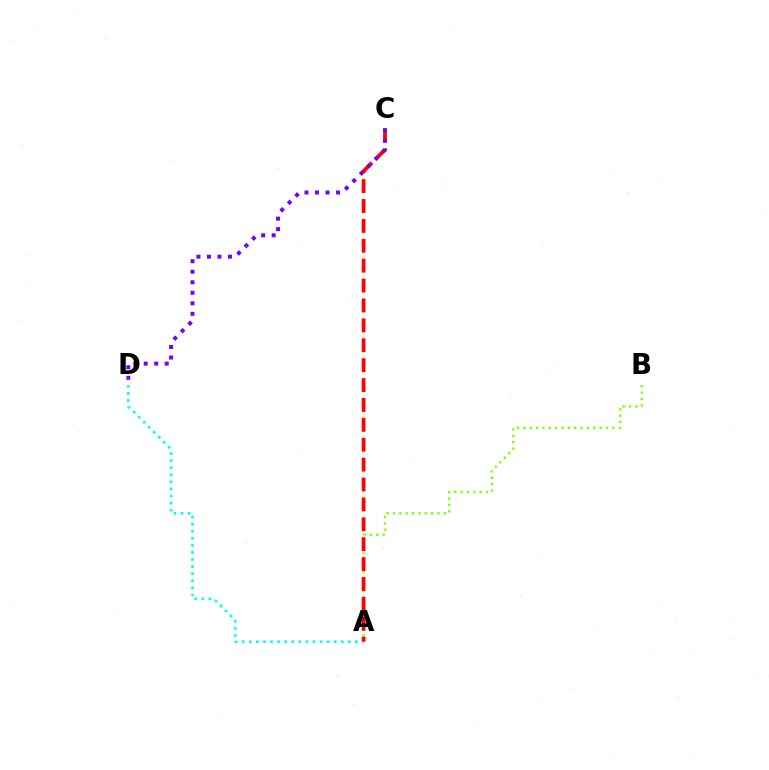{('A', 'B'): [{'color': '#84ff00', 'line_style': 'dotted', 'thickness': 1.73}], ('A', 'D'): [{'color': '#00fff6', 'line_style': 'dotted', 'thickness': 1.92}], ('A', 'C'): [{'color': '#ff0000', 'line_style': 'dashed', 'thickness': 2.7}], ('C', 'D'): [{'color': '#7200ff', 'line_style': 'dotted', 'thickness': 2.86}]}